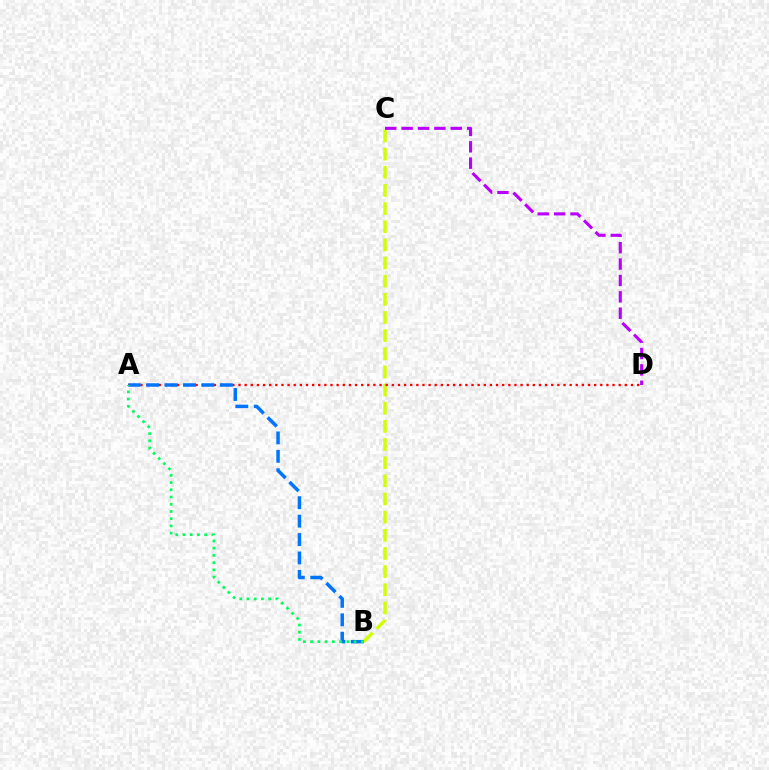{('B', 'C'): [{'color': '#d1ff00', 'line_style': 'dashed', 'thickness': 2.47}], ('A', 'D'): [{'color': '#ff0000', 'line_style': 'dotted', 'thickness': 1.67}], ('A', 'B'): [{'color': '#0074ff', 'line_style': 'dashed', 'thickness': 2.5}, {'color': '#00ff5c', 'line_style': 'dotted', 'thickness': 1.96}], ('C', 'D'): [{'color': '#b900ff', 'line_style': 'dashed', 'thickness': 2.23}]}